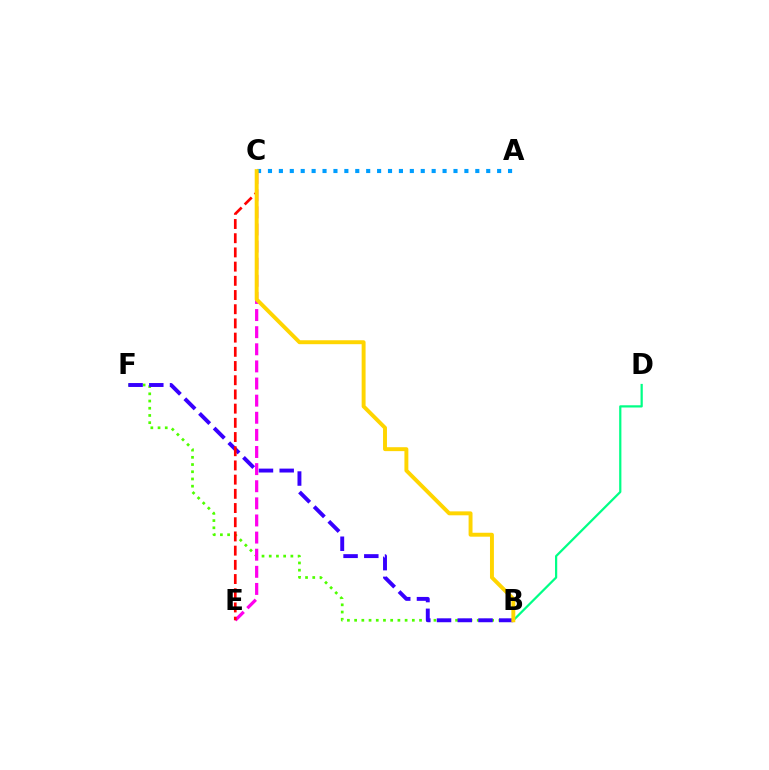{('B', 'F'): [{'color': '#4fff00', 'line_style': 'dotted', 'thickness': 1.96}, {'color': '#3700ff', 'line_style': 'dashed', 'thickness': 2.82}], ('A', 'C'): [{'color': '#009eff', 'line_style': 'dotted', 'thickness': 2.97}], ('B', 'D'): [{'color': '#00ff86', 'line_style': 'solid', 'thickness': 1.6}], ('C', 'E'): [{'color': '#ff00ed', 'line_style': 'dashed', 'thickness': 2.33}, {'color': '#ff0000', 'line_style': 'dashed', 'thickness': 1.93}], ('B', 'C'): [{'color': '#ffd500', 'line_style': 'solid', 'thickness': 2.83}]}